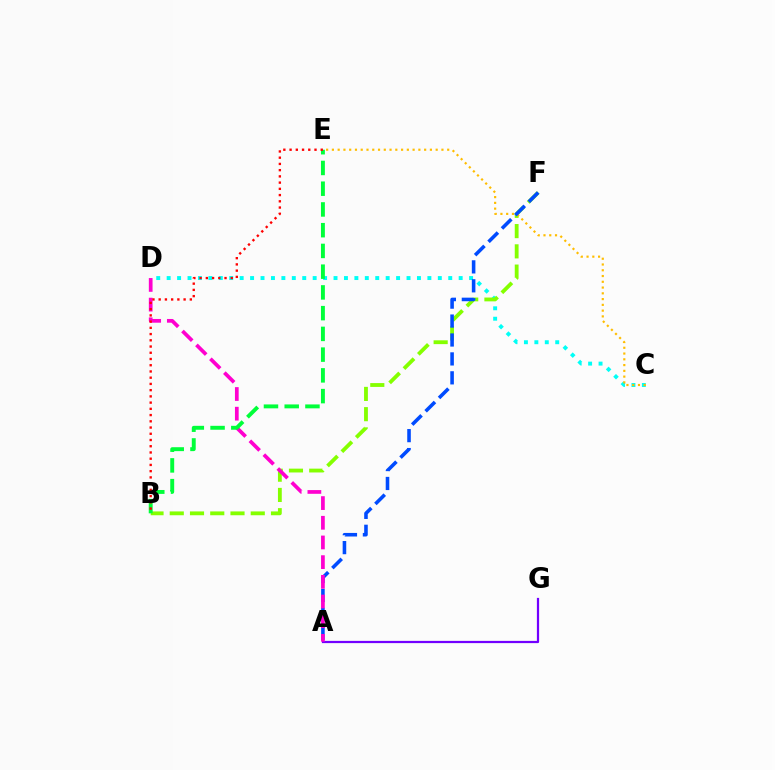{('A', 'G'): [{'color': '#7200ff', 'line_style': 'solid', 'thickness': 1.6}], ('C', 'D'): [{'color': '#00fff6', 'line_style': 'dotted', 'thickness': 2.83}], ('B', 'F'): [{'color': '#84ff00', 'line_style': 'dashed', 'thickness': 2.75}], ('C', 'E'): [{'color': '#ffbd00', 'line_style': 'dotted', 'thickness': 1.57}], ('A', 'F'): [{'color': '#004bff', 'line_style': 'dashed', 'thickness': 2.57}], ('A', 'D'): [{'color': '#ff00cf', 'line_style': 'dashed', 'thickness': 2.67}], ('B', 'E'): [{'color': '#00ff39', 'line_style': 'dashed', 'thickness': 2.82}, {'color': '#ff0000', 'line_style': 'dotted', 'thickness': 1.69}]}